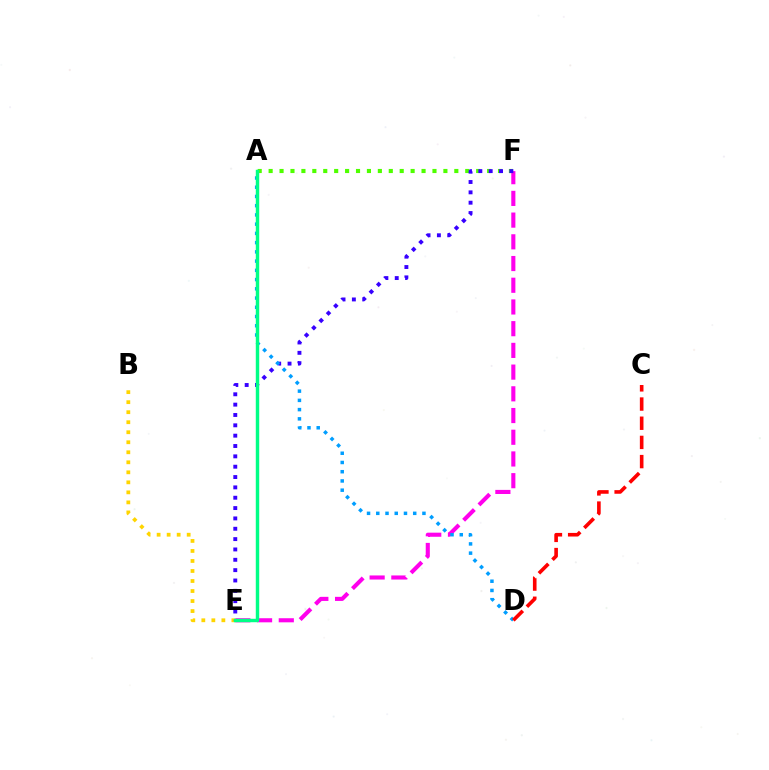{('E', 'F'): [{'color': '#ff00ed', 'line_style': 'dashed', 'thickness': 2.95}, {'color': '#3700ff', 'line_style': 'dotted', 'thickness': 2.81}], ('A', 'F'): [{'color': '#4fff00', 'line_style': 'dotted', 'thickness': 2.97}], ('B', 'E'): [{'color': '#ffd500', 'line_style': 'dotted', 'thickness': 2.72}], ('A', 'D'): [{'color': '#009eff', 'line_style': 'dotted', 'thickness': 2.51}], ('C', 'D'): [{'color': '#ff0000', 'line_style': 'dashed', 'thickness': 2.61}], ('A', 'E'): [{'color': '#00ff86', 'line_style': 'solid', 'thickness': 2.47}]}